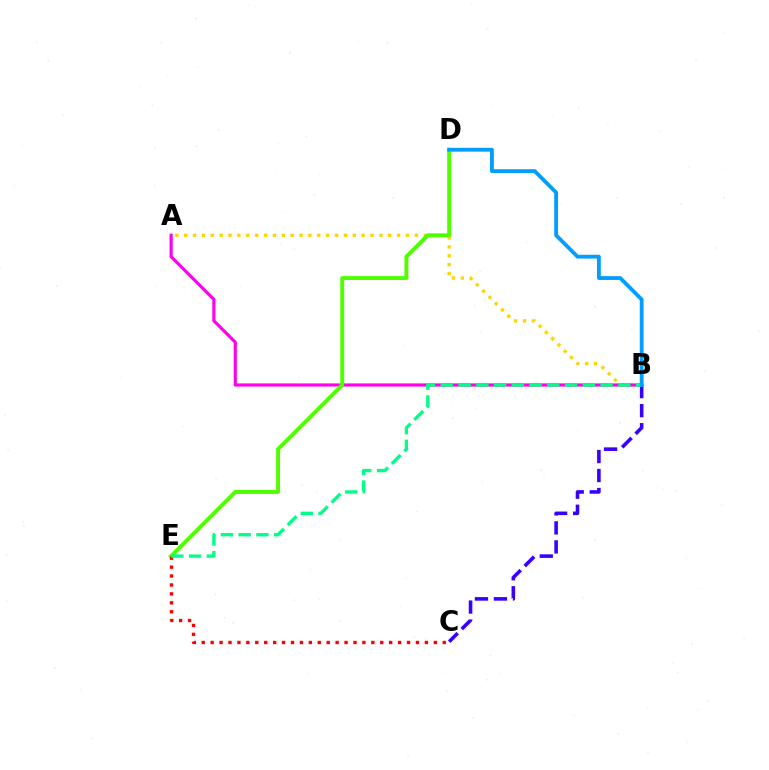{('B', 'C'): [{'color': '#3700ff', 'line_style': 'dashed', 'thickness': 2.58}], ('A', 'B'): [{'color': '#ffd500', 'line_style': 'dotted', 'thickness': 2.41}, {'color': '#ff00ed', 'line_style': 'solid', 'thickness': 2.28}], ('D', 'E'): [{'color': '#4fff00', 'line_style': 'solid', 'thickness': 2.81}], ('C', 'E'): [{'color': '#ff0000', 'line_style': 'dotted', 'thickness': 2.43}], ('B', 'E'): [{'color': '#00ff86', 'line_style': 'dashed', 'thickness': 2.41}], ('B', 'D'): [{'color': '#009eff', 'line_style': 'solid', 'thickness': 2.75}]}